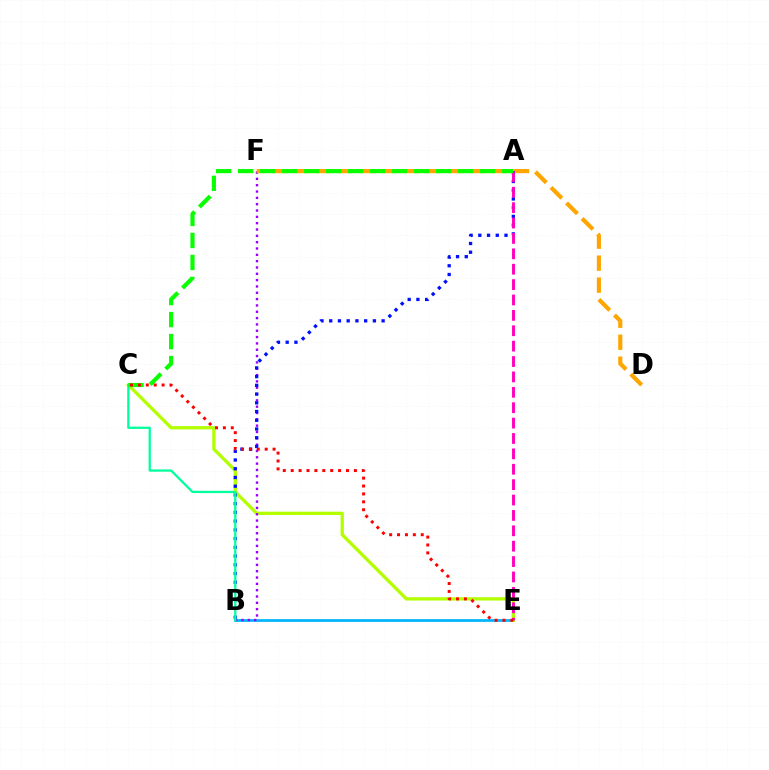{('B', 'E'): [{'color': '#00b5ff', 'line_style': 'solid', 'thickness': 1.98}], ('C', 'E'): [{'color': '#b3ff00', 'line_style': 'solid', 'thickness': 2.38}, {'color': '#ff0000', 'line_style': 'dotted', 'thickness': 2.15}], ('B', 'F'): [{'color': '#9b00ff', 'line_style': 'dotted', 'thickness': 1.72}], ('D', 'F'): [{'color': '#ffa500', 'line_style': 'dashed', 'thickness': 2.99}], ('A', 'B'): [{'color': '#0010ff', 'line_style': 'dotted', 'thickness': 2.37}], ('B', 'C'): [{'color': '#00ff9d', 'line_style': 'solid', 'thickness': 1.64}], ('A', 'E'): [{'color': '#ff00bd', 'line_style': 'dashed', 'thickness': 2.09}], ('A', 'C'): [{'color': '#08ff00', 'line_style': 'dashed', 'thickness': 2.99}]}